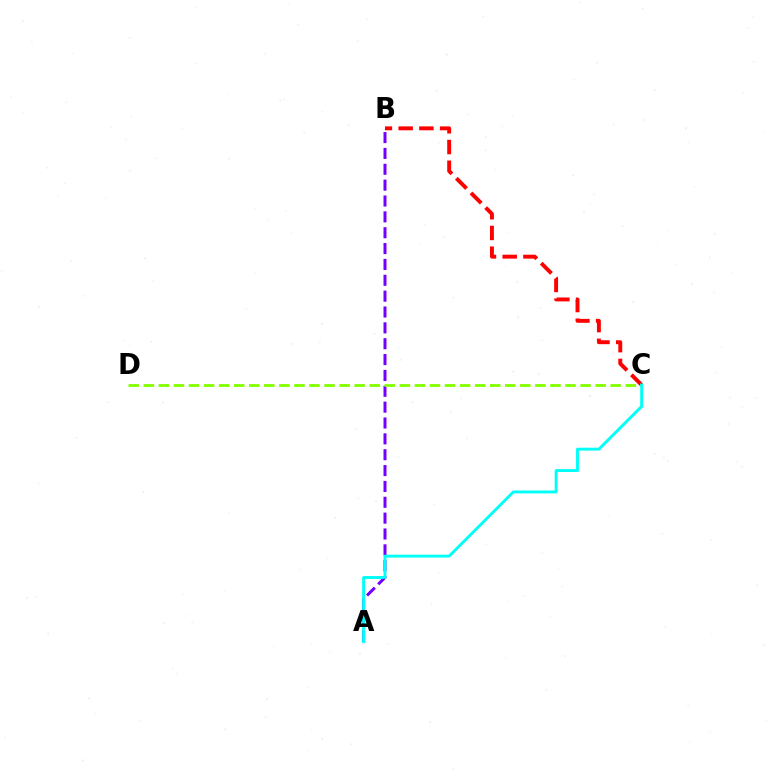{('A', 'B'): [{'color': '#7200ff', 'line_style': 'dashed', 'thickness': 2.15}], ('B', 'C'): [{'color': '#ff0000', 'line_style': 'dashed', 'thickness': 2.82}], ('C', 'D'): [{'color': '#84ff00', 'line_style': 'dashed', 'thickness': 2.05}], ('A', 'C'): [{'color': '#00fff6', 'line_style': 'solid', 'thickness': 2.1}]}